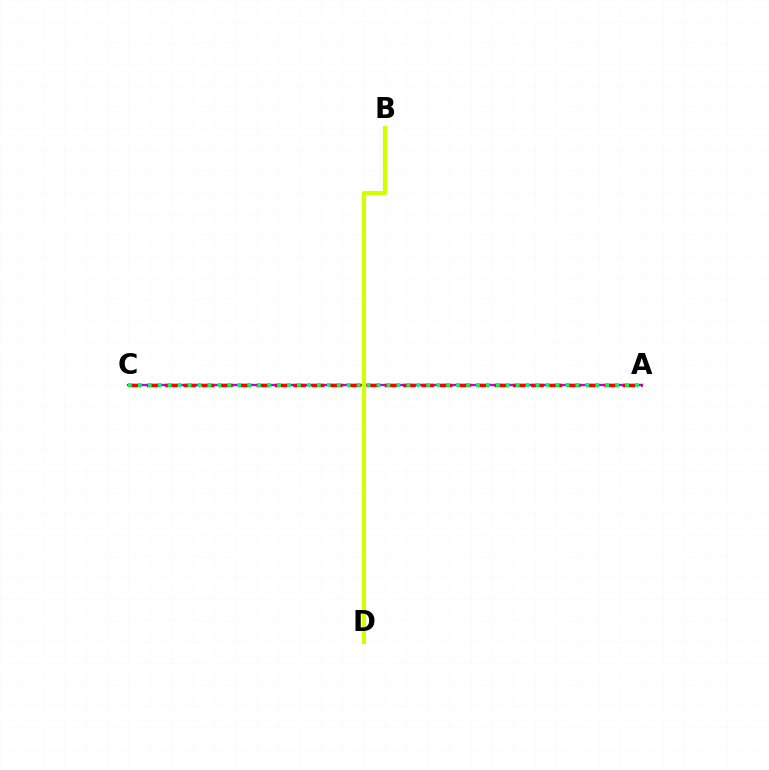{('A', 'C'): [{'color': '#0074ff', 'line_style': 'dashed', 'thickness': 1.52}, {'color': '#b900ff', 'line_style': 'solid', 'thickness': 1.62}, {'color': '#ff0000', 'line_style': 'dashed', 'thickness': 2.49}, {'color': '#00ff5c', 'line_style': 'dotted', 'thickness': 2.7}], ('B', 'D'): [{'color': '#d1ff00', 'line_style': 'solid', 'thickness': 2.97}]}